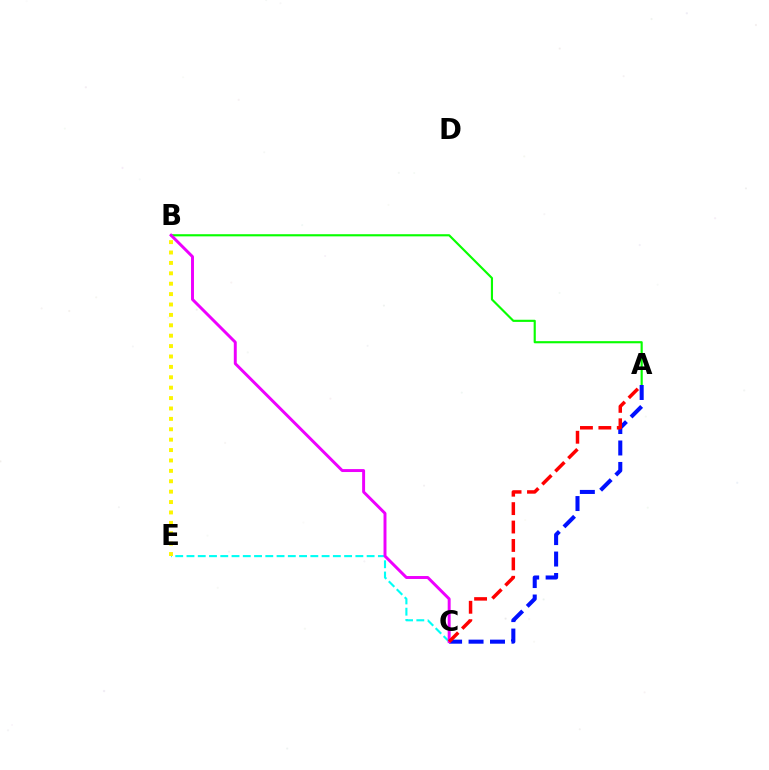{('C', 'E'): [{'color': '#00fff6', 'line_style': 'dashed', 'thickness': 1.53}], ('A', 'B'): [{'color': '#08ff00', 'line_style': 'solid', 'thickness': 1.55}], ('A', 'C'): [{'color': '#0010ff', 'line_style': 'dashed', 'thickness': 2.91}, {'color': '#ff0000', 'line_style': 'dashed', 'thickness': 2.5}], ('B', 'E'): [{'color': '#fcf500', 'line_style': 'dotted', 'thickness': 2.82}], ('B', 'C'): [{'color': '#ee00ff', 'line_style': 'solid', 'thickness': 2.12}]}